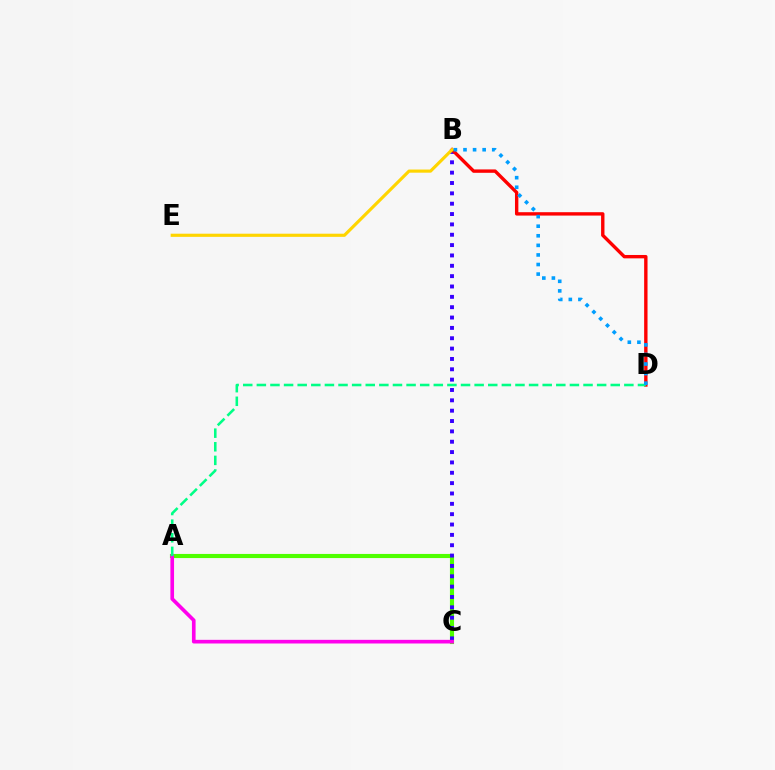{('A', 'C'): [{'color': '#4fff00', 'line_style': 'solid', 'thickness': 2.97}, {'color': '#ff00ed', 'line_style': 'solid', 'thickness': 2.63}], ('B', 'C'): [{'color': '#3700ff', 'line_style': 'dotted', 'thickness': 2.81}], ('B', 'D'): [{'color': '#ff0000', 'line_style': 'solid', 'thickness': 2.43}, {'color': '#009eff', 'line_style': 'dotted', 'thickness': 2.6}], ('A', 'D'): [{'color': '#00ff86', 'line_style': 'dashed', 'thickness': 1.85}], ('B', 'E'): [{'color': '#ffd500', 'line_style': 'solid', 'thickness': 2.27}]}